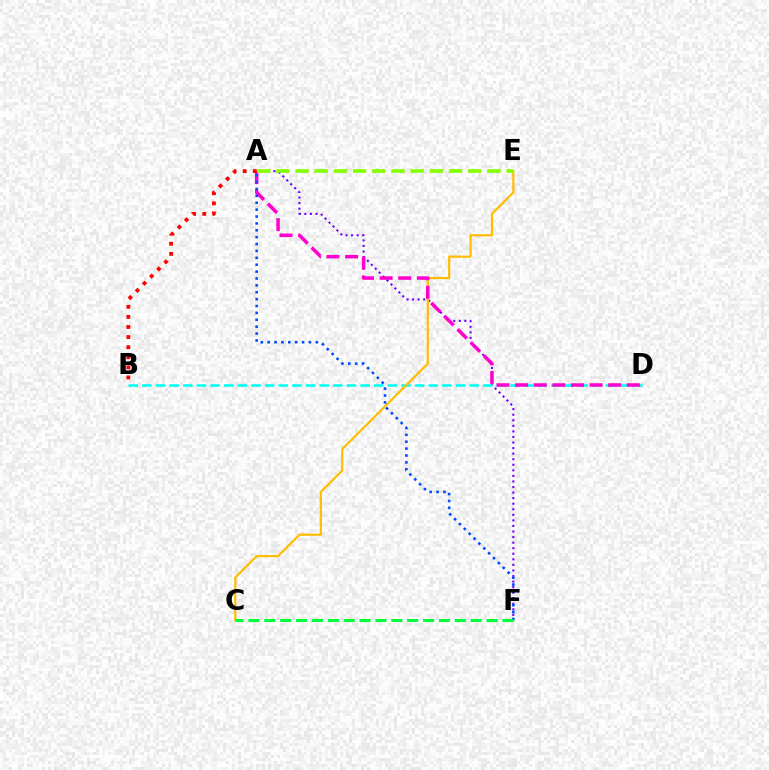{('A', 'F'): [{'color': '#7200ff', 'line_style': 'dotted', 'thickness': 1.51}, {'color': '#004bff', 'line_style': 'dotted', 'thickness': 1.87}], ('B', 'D'): [{'color': '#00fff6', 'line_style': 'dashed', 'thickness': 1.85}], ('C', 'E'): [{'color': '#ffbd00', 'line_style': 'solid', 'thickness': 1.58}], ('A', 'D'): [{'color': '#ff00cf', 'line_style': 'dashed', 'thickness': 2.53}], ('C', 'F'): [{'color': '#00ff39', 'line_style': 'dashed', 'thickness': 2.16}], ('A', 'E'): [{'color': '#84ff00', 'line_style': 'dashed', 'thickness': 2.61}], ('A', 'B'): [{'color': '#ff0000', 'line_style': 'dotted', 'thickness': 2.74}]}